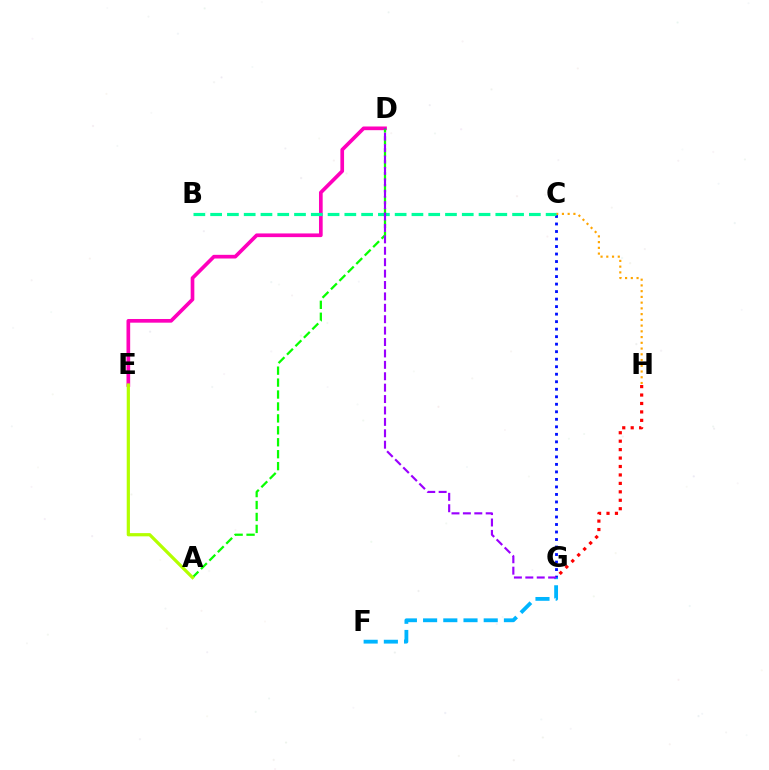{('C', 'H'): [{'color': '#ffa500', 'line_style': 'dotted', 'thickness': 1.56}], ('C', 'G'): [{'color': '#0010ff', 'line_style': 'dotted', 'thickness': 2.04}], ('F', 'G'): [{'color': '#00b5ff', 'line_style': 'dashed', 'thickness': 2.75}], ('D', 'E'): [{'color': '#ff00bd', 'line_style': 'solid', 'thickness': 2.65}], ('B', 'C'): [{'color': '#00ff9d', 'line_style': 'dashed', 'thickness': 2.28}], ('A', 'D'): [{'color': '#08ff00', 'line_style': 'dashed', 'thickness': 1.62}], ('D', 'G'): [{'color': '#9b00ff', 'line_style': 'dashed', 'thickness': 1.55}], ('A', 'E'): [{'color': '#b3ff00', 'line_style': 'solid', 'thickness': 2.32}], ('G', 'H'): [{'color': '#ff0000', 'line_style': 'dotted', 'thickness': 2.29}]}